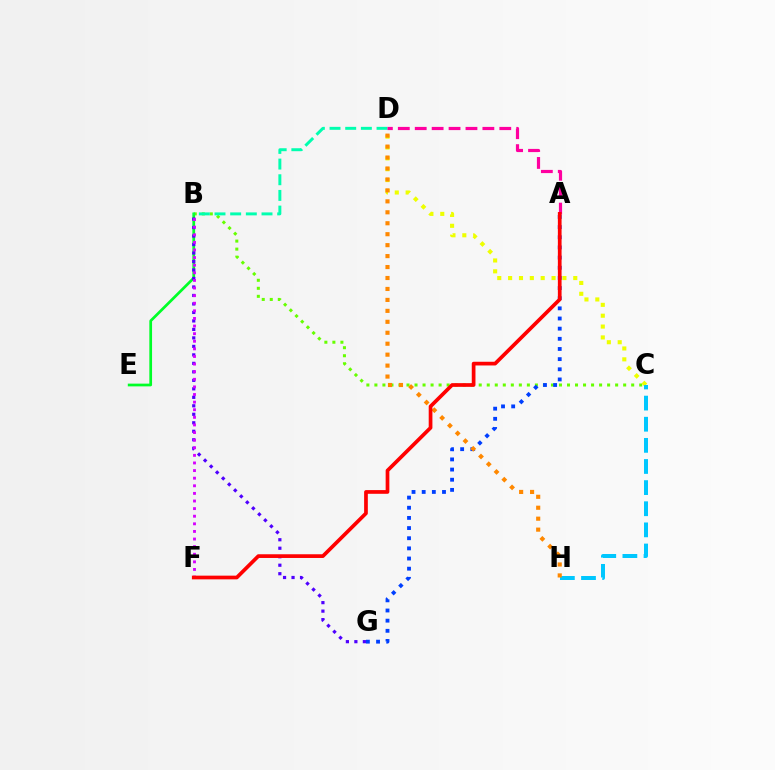{('B', 'C'): [{'color': '#66ff00', 'line_style': 'dotted', 'thickness': 2.18}], ('C', 'D'): [{'color': '#eeff00', 'line_style': 'dotted', 'thickness': 2.95}], ('B', 'E'): [{'color': '#00ff27', 'line_style': 'solid', 'thickness': 1.97}], ('B', 'G'): [{'color': '#4f00ff', 'line_style': 'dotted', 'thickness': 2.31}], ('A', 'G'): [{'color': '#003fff', 'line_style': 'dotted', 'thickness': 2.76}], ('B', 'F'): [{'color': '#d600ff', 'line_style': 'dotted', 'thickness': 2.07}], ('B', 'D'): [{'color': '#00ffaf', 'line_style': 'dashed', 'thickness': 2.13}], ('C', 'H'): [{'color': '#00c7ff', 'line_style': 'dashed', 'thickness': 2.87}], ('A', 'D'): [{'color': '#ff00a0', 'line_style': 'dashed', 'thickness': 2.3}], ('D', 'H'): [{'color': '#ff8800', 'line_style': 'dotted', 'thickness': 2.98}], ('A', 'F'): [{'color': '#ff0000', 'line_style': 'solid', 'thickness': 2.67}]}